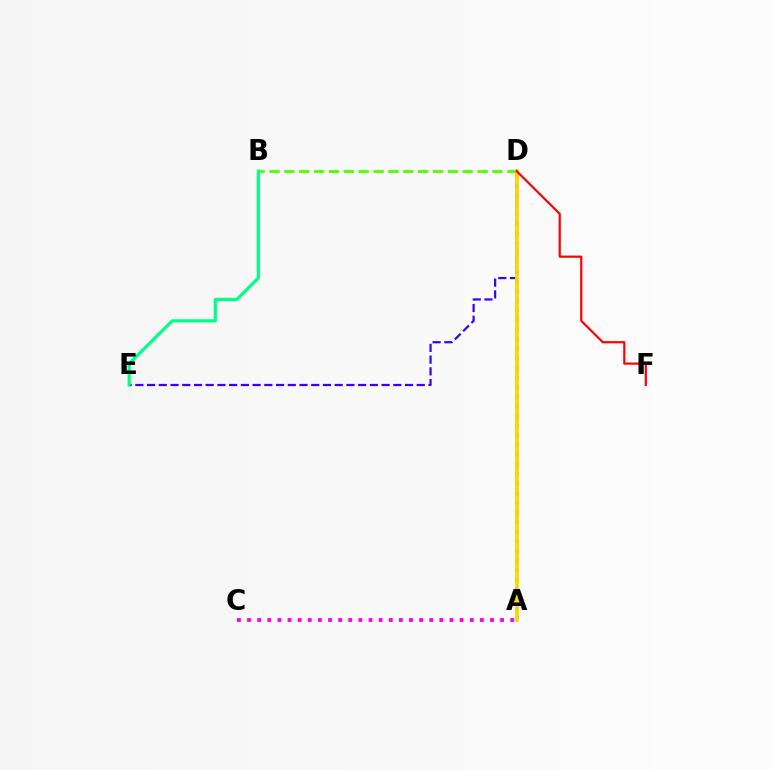{('A', 'D'): [{'color': '#009eff', 'line_style': 'dotted', 'thickness': 2.61}, {'color': '#ffd500', 'line_style': 'solid', 'thickness': 2.7}], ('B', 'D'): [{'color': '#4fff00', 'line_style': 'dashed', 'thickness': 2.02}], ('D', 'E'): [{'color': '#3700ff', 'line_style': 'dashed', 'thickness': 1.59}], ('A', 'C'): [{'color': '#ff00ed', 'line_style': 'dotted', 'thickness': 2.75}], ('B', 'E'): [{'color': '#00ff86', 'line_style': 'solid', 'thickness': 2.28}], ('D', 'F'): [{'color': '#ff0000', 'line_style': 'solid', 'thickness': 1.57}]}